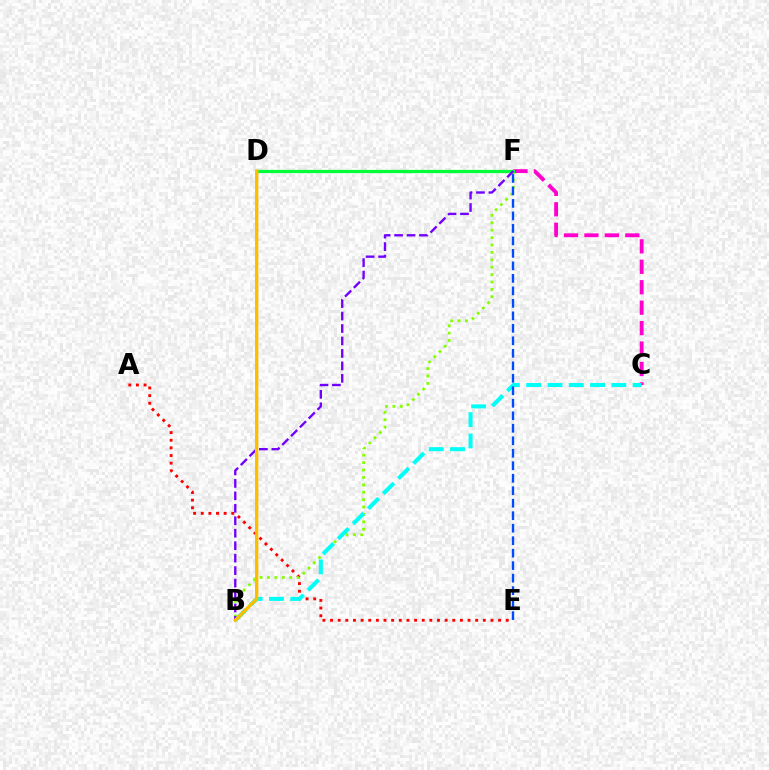{('A', 'E'): [{'color': '#ff0000', 'line_style': 'dotted', 'thickness': 2.08}], ('C', 'F'): [{'color': '#ff00cf', 'line_style': 'dashed', 'thickness': 2.78}], ('B', 'F'): [{'color': '#84ff00', 'line_style': 'dotted', 'thickness': 2.01}, {'color': '#7200ff', 'line_style': 'dashed', 'thickness': 1.69}], ('D', 'F'): [{'color': '#00ff39', 'line_style': 'solid', 'thickness': 2.33}], ('B', 'C'): [{'color': '#00fff6', 'line_style': 'dashed', 'thickness': 2.89}], ('E', 'F'): [{'color': '#004bff', 'line_style': 'dashed', 'thickness': 1.7}], ('B', 'D'): [{'color': '#ffbd00', 'line_style': 'solid', 'thickness': 2.42}]}